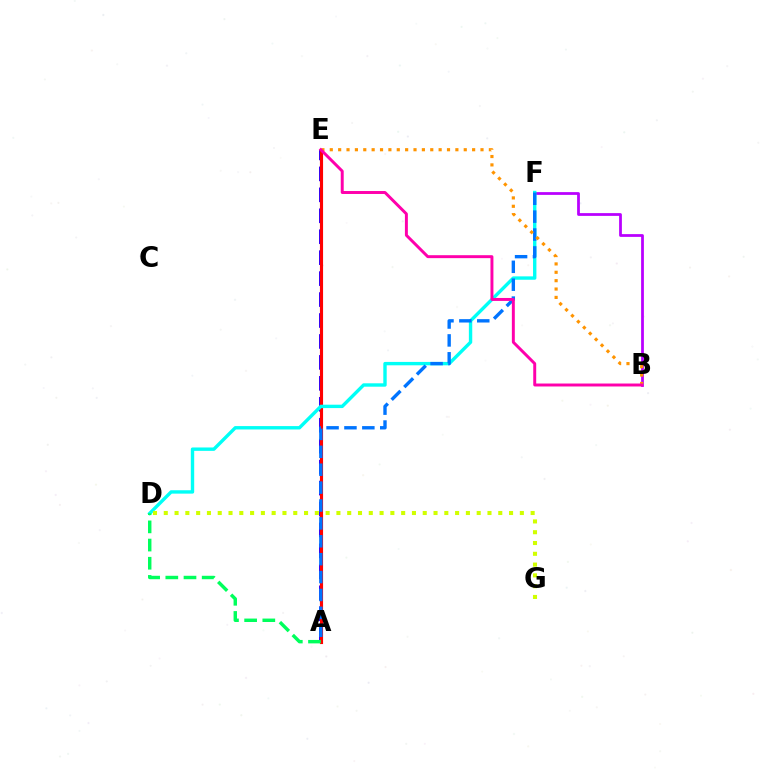{('A', 'E'): [{'color': '#2500ff', 'line_style': 'dashed', 'thickness': 2.85}, {'color': '#3dff00', 'line_style': 'dashed', 'thickness': 1.91}, {'color': '#ff0000', 'line_style': 'solid', 'thickness': 2.26}], ('B', 'F'): [{'color': '#b900ff', 'line_style': 'solid', 'thickness': 1.99}], ('D', 'F'): [{'color': '#00fff6', 'line_style': 'solid', 'thickness': 2.44}], ('D', 'G'): [{'color': '#d1ff00', 'line_style': 'dotted', 'thickness': 2.93}], ('A', 'F'): [{'color': '#0074ff', 'line_style': 'dashed', 'thickness': 2.43}], ('A', 'D'): [{'color': '#00ff5c', 'line_style': 'dashed', 'thickness': 2.47}], ('B', 'E'): [{'color': '#ff9400', 'line_style': 'dotted', 'thickness': 2.28}, {'color': '#ff00ac', 'line_style': 'solid', 'thickness': 2.12}]}